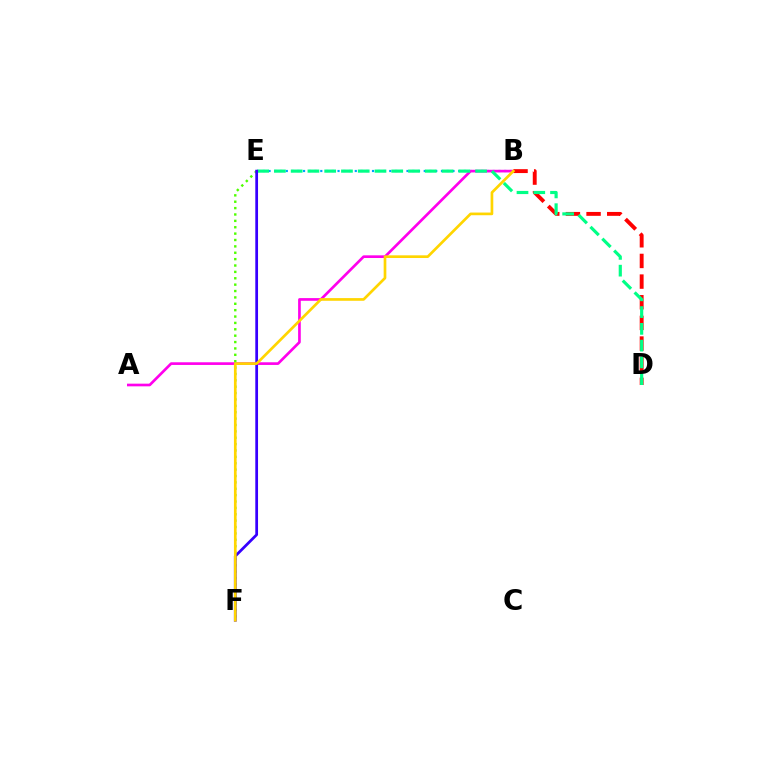{('B', 'E'): [{'color': '#009eff', 'line_style': 'dotted', 'thickness': 1.56}], ('A', 'B'): [{'color': '#ff00ed', 'line_style': 'solid', 'thickness': 1.93}], ('E', 'F'): [{'color': '#4fff00', 'line_style': 'dotted', 'thickness': 1.73}, {'color': '#3700ff', 'line_style': 'solid', 'thickness': 1.98}], ('B', 'D'): [{'color': '#ff0000', 'line_style': 'dashed', 'thickness': 2.81}], ('D', 'E'): [{'color': '#00ff86', 'line_style': 'dashed', 'thickness': 2.28}], ('B', 'F'): [{'color': '#ffd500', 'line_style': 'solid', 'thickness': 1.93}]}